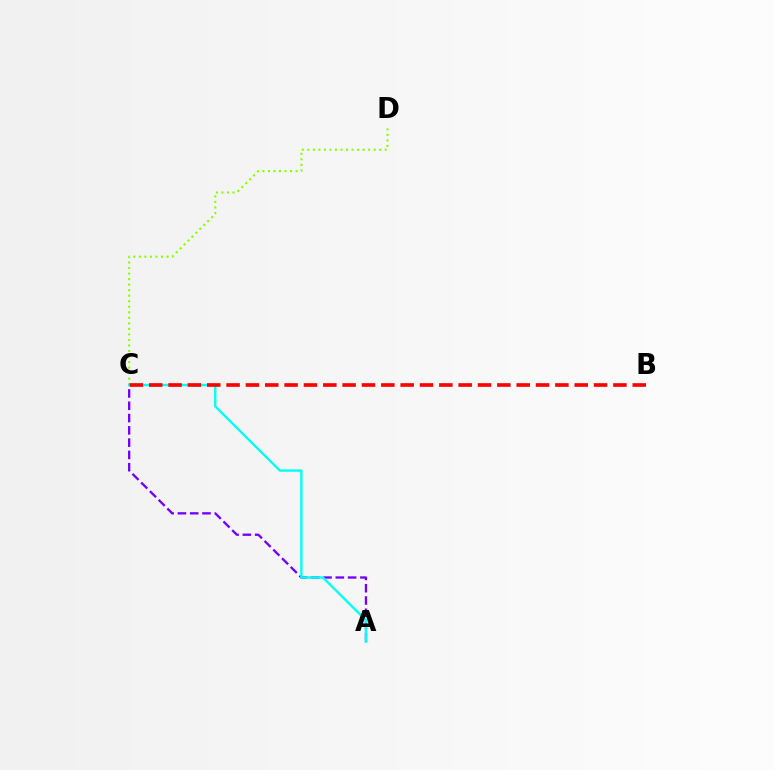{('C', 'D'): [{'color': '#84ff00', 'line_style': 'dotted', 'thickness': 1.5}], ('A', 'C'): [{'color': '#7200ff', 'line_style': 'dashed', 'thickness': 1.67}, {'color': '#00fff6', 'line_style': 'solid', 'thickness': 1.71}], ('B', 'C'): [{'color': '#ff0000', 'line_style': 'dashed', 'thickness': 2.63}]}